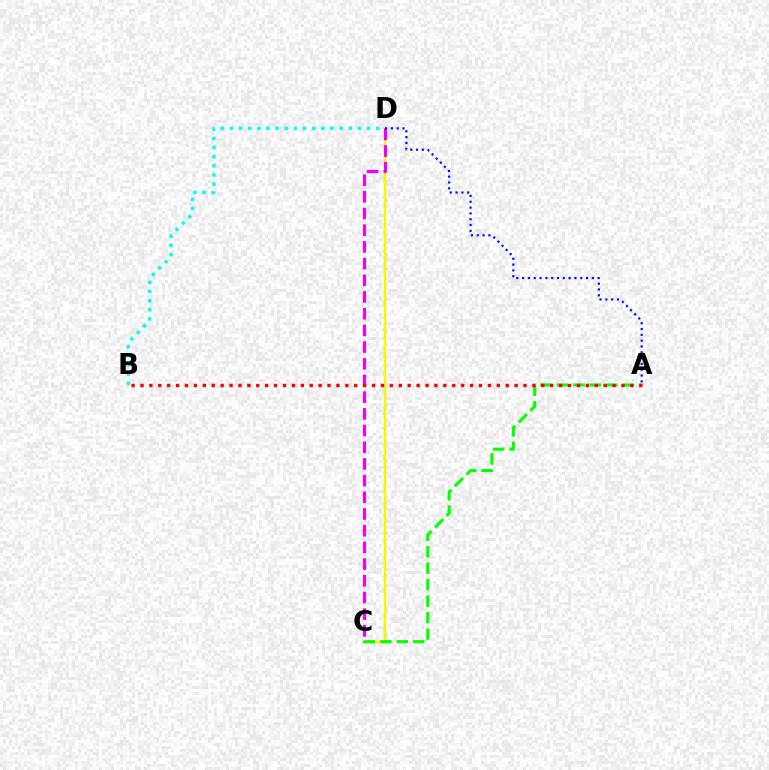{('C', 'D'): [{'color': '#fcf500', 'line_style': 'solid', 'thickness': 1.69}, {'color': '#ee00ff', 'line_style': 'dashed', 'thickness': 2.27}], ('A', 'C'): [{'color': '#08ff00', 'line_style': 'dashed', 'thickness': 2.24}], ('A', 'B'): [{'color': '#ff0000', 'line_style': 'dotted', 'thickness': 2.42}], ('A', 'D'): [{'color': '#0010ff', 'line_style': 'dotted', 'thickness': 1.58}], ('B', 'D'): [{'color': '#00fff6', 'line_style': 'dotted', 'thickness': 2.49}]}